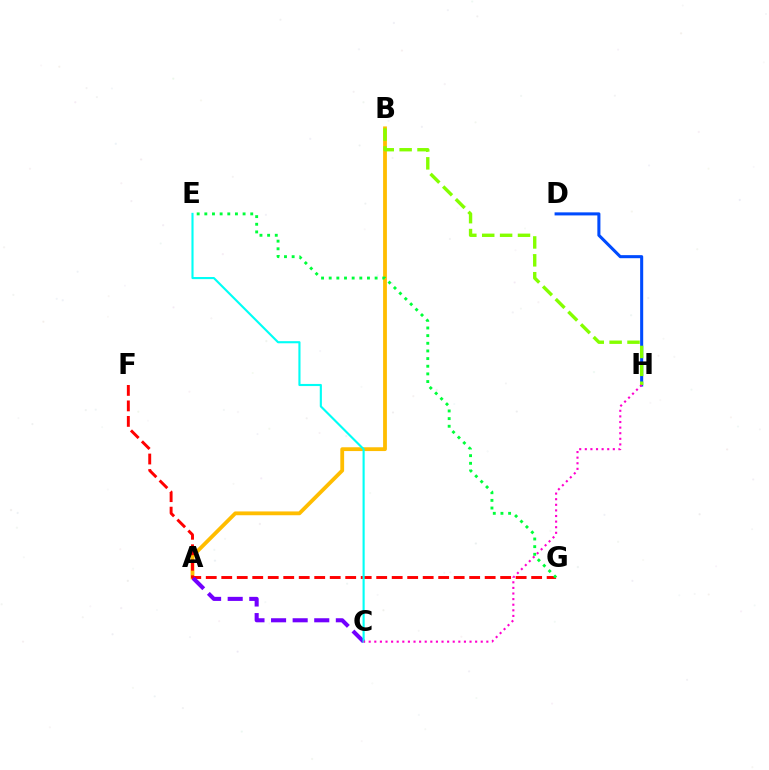{('D', 'H'): [{'color': '#004bff', 'line_style': 'solid', 'thickness': 2.2}], ('A', 'B'): [{'color': '#ffbd00', 'line_style': 'solid', 'thickness': 2.74}], ('F', 'G'): [{'color': '#ff0000', 'line_style': 'dashed', 'thickness': 2.1}], ('B', 'H'): [{'color': '#84ff00', 'line_style': 'dashed', 'thickness': 2.43}], ('A', 'C'): [{'color': '#7200ff', 'line_style': 'dashed', 'thickness': 2.93}], ('E', 'G'): [{'color': '#00ff39', 'line_style': 'dotted', 'thickness': 2.08}], ('C', 'E'): [{'color': '#00fff6', 'line_style': 'solid', 'thickness': 1.53}], ('C', 'H'): [{'color': '#ff00cf', 'line_style': 'dotted', 'thickness': 1.52}]}